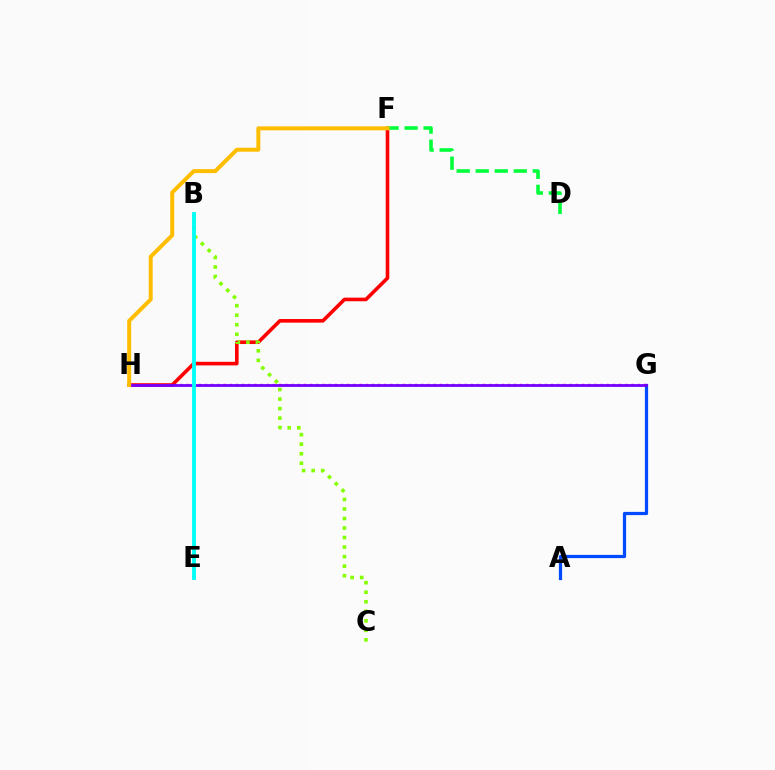{('A', 'G'): [{'color': '#004bff', 'line_style': 'solid', 'thickness': 2.32}], ('F', 'H'): [{'color': '#ff0000', 'line_style': 'solid', 'thickness': 2.59}, {'color': '#ffbd00', 'line_style': 'solid', 'thickness': 2.86}], ('B', 'C'): [{'color': '#84ff00', 'line_style': 'dotted', 'thickness': 2.59}], ('D', 'F'): [{'color': '#00ff39', 'line_style': 'dashed', 'thickness': 2.58}], ('G', 'H'): [{'color': '#ff00cf', 'line_style': 'dotted', 'thickness': 1.68}, {'color': '#7200ff', 'line_style': 'solid', 'thickness': 2.0}], ('B', 'E'): [{'color': '#00fff6', 'line_style': 'solid', 'thickness': 2.77}]}